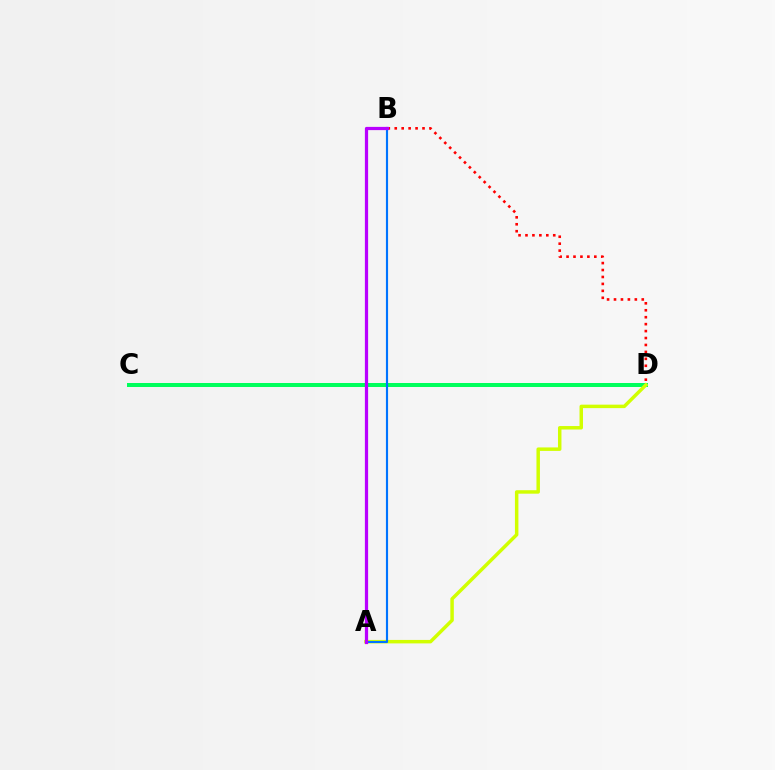{('C', 'D'): [{'color': '#00ff5c', 'line_style': 'solid', 'thickness': 2.88}], ('A', 'D'): [{'color': '#d1ff00', 'line_style': 'solid', 'thickness': 2.5}], ('A', 'B'): [{'color': '#0074ff', 'line_style': 'solid', 'thickness': 1.54}, {'color': '#b900ff', 'line_style': 'solid', 'thickness': 2.33}], ('B', 'D'): [{'color': '#ff0000', 'line_style': 'dotted', 'thickness': 1.89}]}